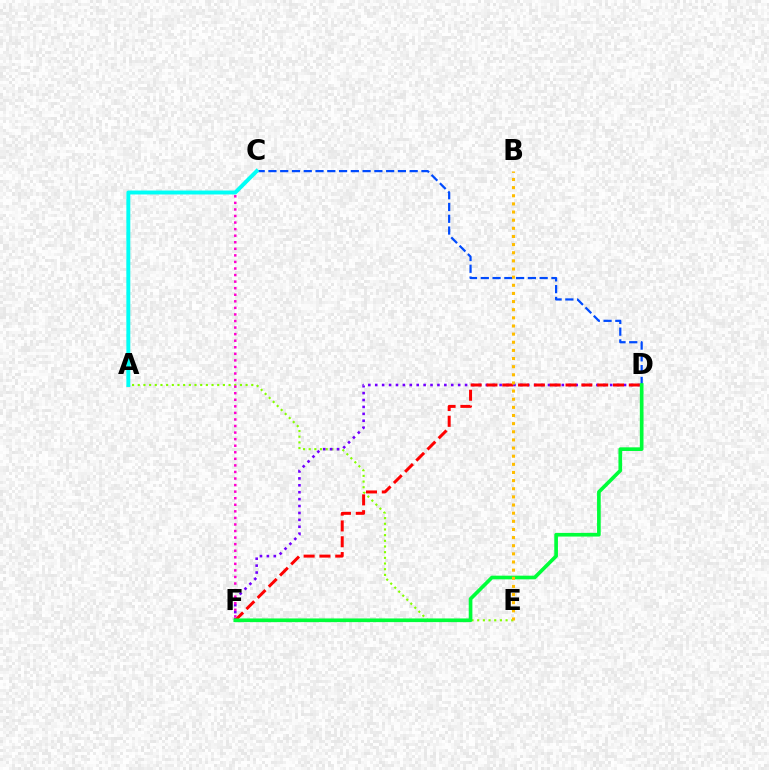{('A', 'E'): [{'color': '#84ff00', 'line_style': 'dotted', 'thickness': 1.54}], ('D', 'F'): [{'color': '#7200ff', 'line_style': 'dotted', 'thickness': 1.88}, {'color': '#ff0000', 'line_style': 'dashed', 'thickness': 2.15}, {'color': '#00ff39', 'line_style': 'solid', 'thickness': 2.64}], ('C', 'D'): [{'color': '#004bff', 'line_style': 'dashed', 'thickness': 1.6}], ('C', 'F'): [{'color': '#ff00cf', 'line_style': 'dotted', 'thickness': 1.78}], ('B', 'E'): [{'color': '#ffbd00', 'line_style': 'dotted', 'thickness': 2.21}], ('A', 'C'): [{'color': '#00fff6', 'line_style': 'solid', 'thickness': 2.83}]}